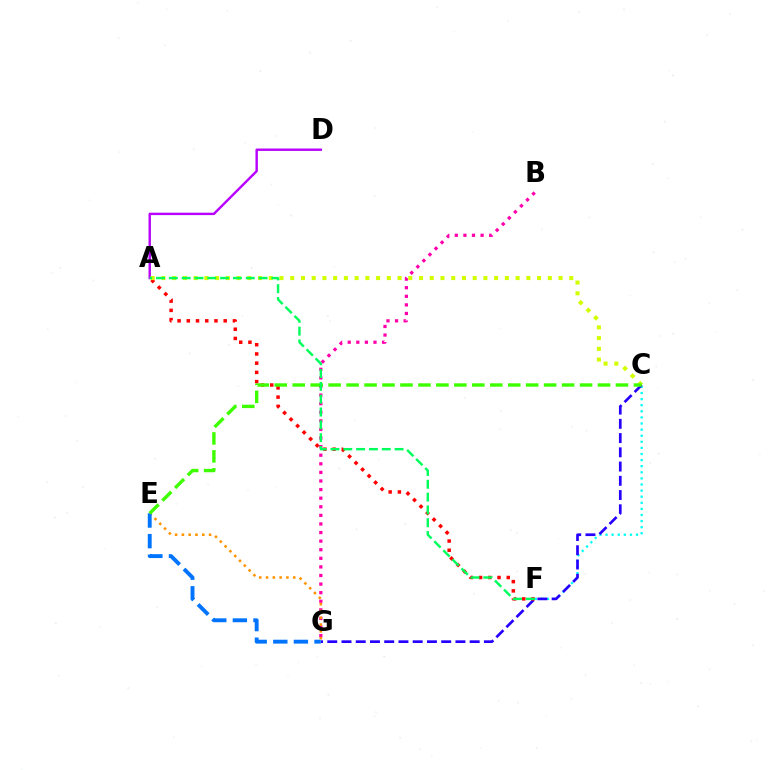{('B', 'G'): [{'color': '#ff00ac', 'line_style': 'dotted', 'thickness': 2.33}], ('C', 'F'): [{'color': '#00fff6', 'line_style': 'dotted', 'thickness': 1.66}], ('A', 'D'): [{'color': '#b900ff', 'line_style': 'solid', 'thickness': 1.73}], ('C', 'G'): [{'color': '#2500ff', 'line_style': 'dashed', 'thickness': 1.93}], ('A', 'F'): [{'color': '#ff0000', 'line_style': 'dotted', 'thickness': 2.51}, {'color': '#00ff5c', 'line_style': 'dashed', 'thickness': 1.74}], ('A', 'C'): [{'color': '#d1ff00', 'line_style': 'dotted', 'thickness': 2.92}], ('E', 'G'): [{'color': '#ff9400', 'line_style': 'dotted', 'thickness': 1.85}, {'color': '#0074ff', 'line_style': 'dashed', 'thickness': 2.8}], ('C', 'E'): [{'color': '#3dff00', 'line_style': 'dashed', 'thickness': 2.44}]}